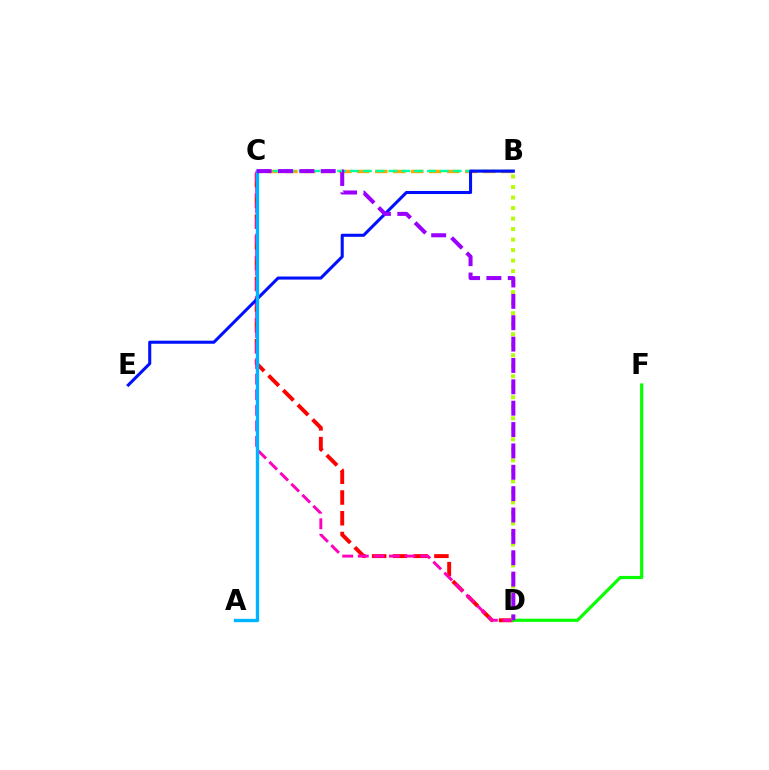{('B', 'C'): [{'color': '#ffa500', 'line_style': 'dashed', 'thickness': 2.44}, {'color': '#00ff9d', 'line_style': 'dashed', 'thickness': 1.74}], ('C', 'D'): [{'color': '#ff0000', 'line_style': 'dashed', 'thickness': 2.82}, {'color': '#ff00bd', 'line_style': 'dashed', 'thickness': 2.11}, {'color': '#9b00ff', 'line_style': 'dashed', 'thickness': 2.9}], ('B', 'D'): [{'color': '#b3ff00', 'line_style': 'dotted', 'thickness': 2.86}], ('D', 'F'): [{'color': '#08ff00', 'line_style': 'solid', 'thickness': 2.29}], ('B', 'E'): [{'color': '#0010ff', 'line_style': 'solid', 'thickness': 2.21}], ('A', 'C'): [{'color': '#00b5ff', 'line_style': 'solid', 'thickness': 2.42}]}